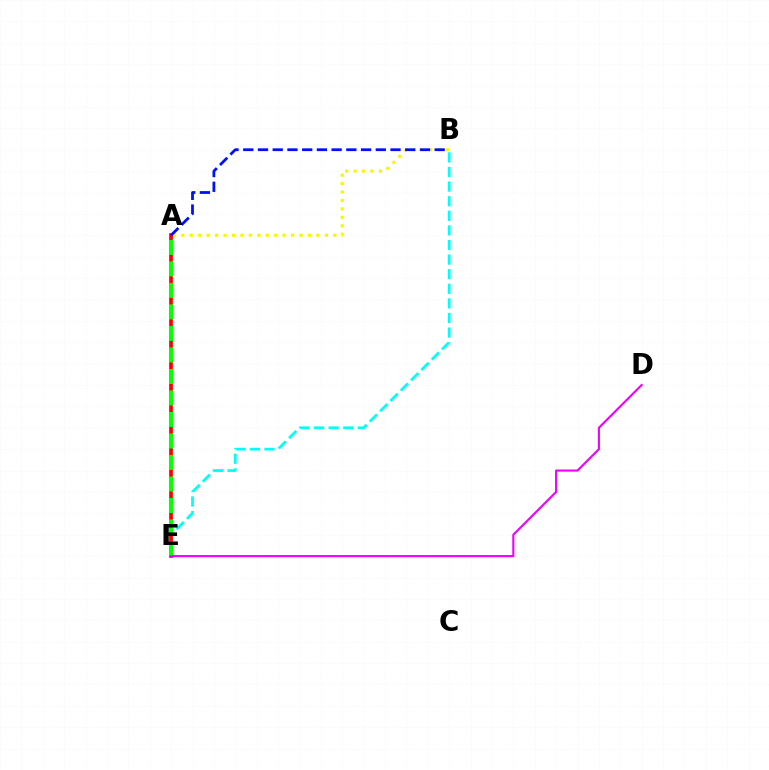{('A', 'B'): [{'color': '#fcf500', 'line_style': 'dotted', 'thickness': 2.29}, {'color': '#0010ff', 'line_style': 'dashed', 'thickness': 2.0}], ('B', 'E'): [{'color': '#00fff6', 'line_style': 'dashed', 'thickness': 1.98}], ('A', 'E'): [{'color': '#ff0000', 'line_style': 'solid', 'thickness': 2.67}, {'color': '#08ff00', 'line_style': 'dashed', 'thickness': 2.92}], ('D', 'E'): [{'color': '#ee00ff', 'line_style': 'solid', 'thickness': 1.52}]}